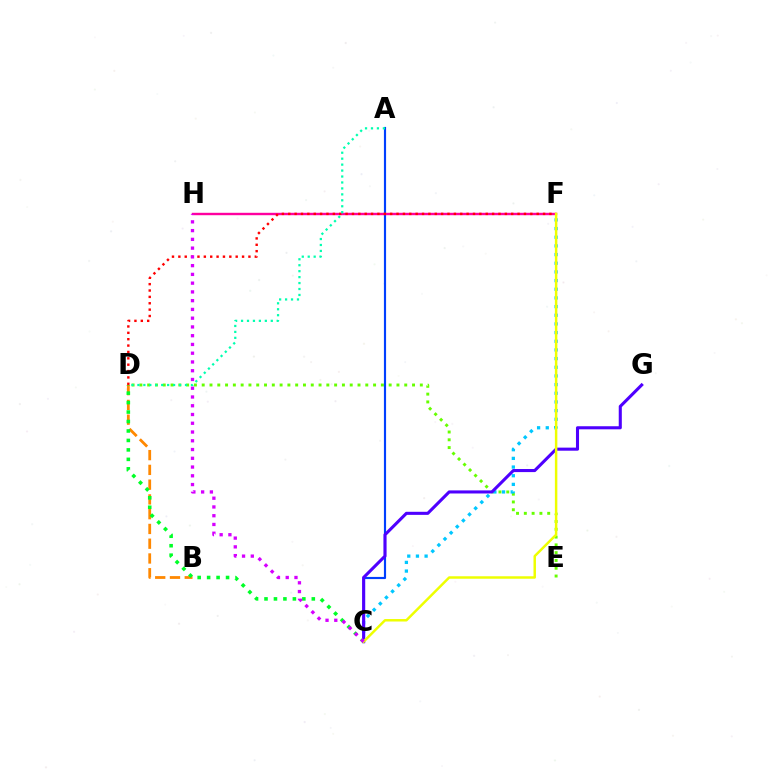{('D', 'E'): [{'color': '#66ff00', 'line_style': 'dotted', 'thickness': 2.12}], ('C', 'F'): [{'color': '#00c7ff', 'line_style': 'dotted', 'thickness': 2.36}, {'color': '#eeff00', 'line_style': 'solid', 'thickness': 1.78}], ('B', 'D'): [{'color': '#ff8800', 'line_style': 'dashed', 'thickness': 2.01}], ('A', 'C'): [{'color': '#003fff', 'line_style': 'solid', 'thickness': 1.56}], ('C', 'D'): [{'color': '#00ff27', 'line_style': 'dotted', 'thickness': 2.57}], ('F', 'H'): [{'color': '#ff00a0', 'line_style': 'solid', 'thickness': 1.73}], ('D', 'F'): [{'color': '#ff0000', 'line_style': 'dotted', 'thickness': 1.73}], ('C', 'G'): [{'color': '#4f00ff', 'line_style': 'solid', 'thickness': 2.22}], ('A', 'D'): [{'color': '#00ffaf', 'line_style': 'dotted', 'thickness': 1.62}], ('C', 'H'): [{'color': '#d600ff', 'line_style': 'dotted', 'thickness': 2.38}]}